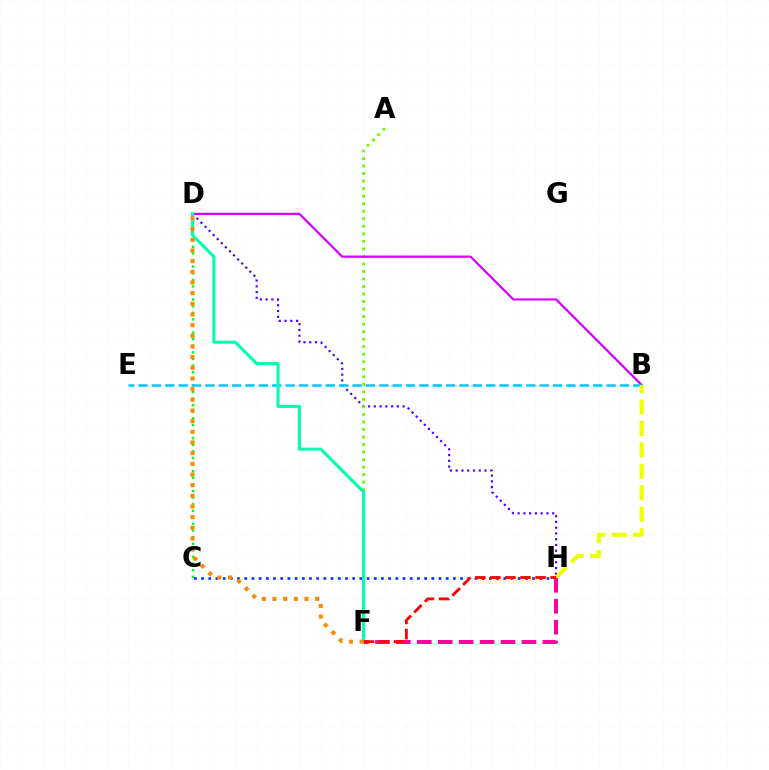{('C', 'D'): [{'color': '#00ff27', 'line_style': 'dotted', 'thickness': 1.79}], ('D', 'H'): [{'color': '#4f00ff', 'line_style': 'dotted', 'thickness': 1.57}], ('C', 'H'): [{'color': '#003fff', 'line_style': 'dotted', 'thickness': 1.96}], ('A', 'F'): [{'color': '#66ff00', 'line_style': 'dotted', 'thickness': 2.05}], ('B', 'D'): [{'color': '#d600ff', 'line_style': 'solid', 'thickness': 1.6}], ('B', 'E'): [{'color': '#00c7ff', 'line_style': 'dashed', 'thickness': 1.82}], ('D', 'F'): [{'color': '#00ffaf', 'line_style': 'solid', 'thickness': 2.22}, {'color': '#ff8800', 'line_style': 'dotted', 'thickness': 2.9}], ('B', 'H'): [{'color': '#eeff00', 'line_style': 'dashed', 'thickness': 2.92}], ('F', 'H'): [{'color': '#ff00a0', 'line_style': 'dashed', 'thickness': 2.84}, {'color': '#ff0000', 'line_style': 'dashed', 'thickness': 2.05}]}